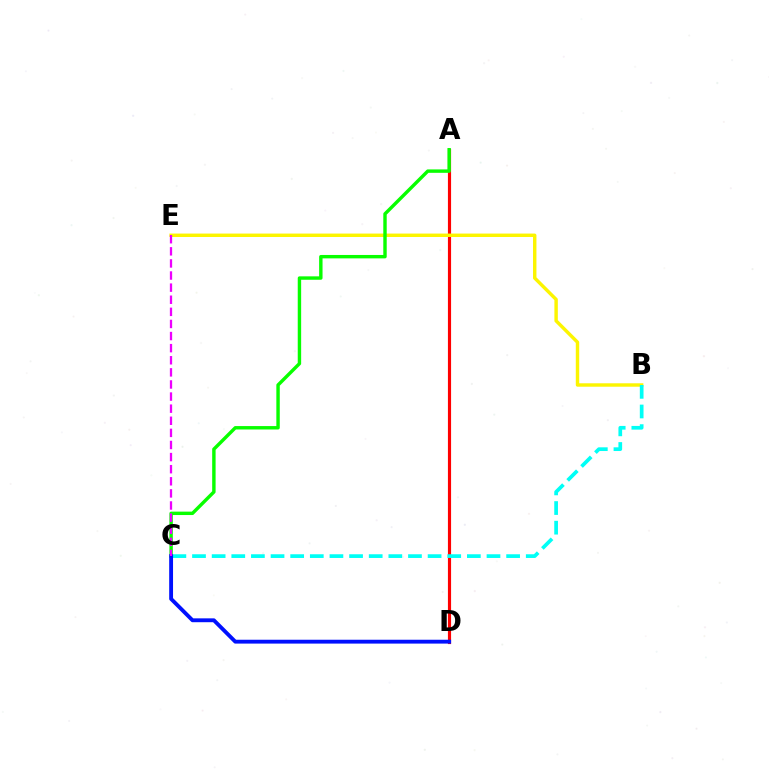{('A', 'D'): [{'color': '#ff0000', 'line_style': 'solid', 'thickness': 2.28}], ('B', 'E'): [{'color': '#fcf500', 'line_style': 'solid', 'thickness': 2.46}], ('B', 'C'): [{'color': '#00fff6', 'line_style': 'dashed', 'thickness': 2.67}], ('A', 'C'): [{'color': '#08ff00', 'line_style': 'solid', 'thickness': 2.46}], ('C', 'D'): [{'color': '#0010ff', 'line_style': 'solid', 'thickness': 2.78}], ('C', 'E'): [{'color': '#ee00ff', 'line_style': 'dashed', 'thickness': 1.64}]}